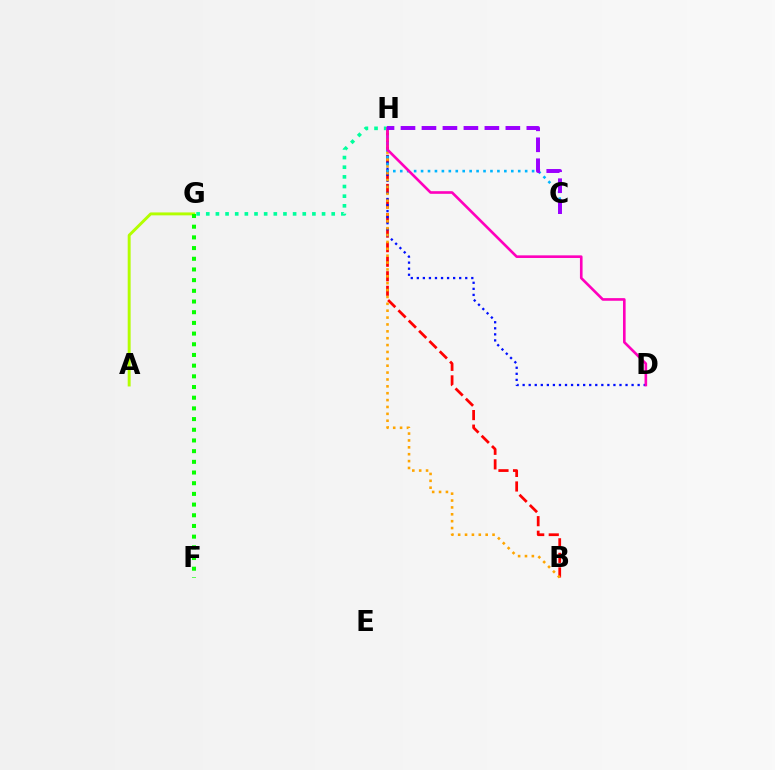{('B', 'H'): [{'color': '#ff0000', 'line_style': 'dashed', 'thickness': 1.98}, {'color': '#ffa500', 'line_style': 'dotted', 'thickness': 1.87}], ('G', 'H'): [{'color': '#00ff9d', 'line_style': 'dotted', 'thickness': 2.62}], ('D', 'H'): [{'color': '#0010ff', 'line_style': 'dotted', 'thickness': 1.64}, {'color': '#ff00bd', 'line_style': 'solid', 'thickness': 1.89}], ('A', 'G'): [{'color': '#b3ff00', 'line_style': 'solid', 'thickness': 2.11}], ('F', 'G'): [{'color': '#08ff00', 'line_style': 'dotted', 'thickness': 2.9}], ('C', 'H'): [{'color': '#00b5ff', 'line_style': 'dotted', 'thickness': 1.89}, {'color': '#9b00ff', 'line_style': 'dashed', 'thickness': 2.85}]}